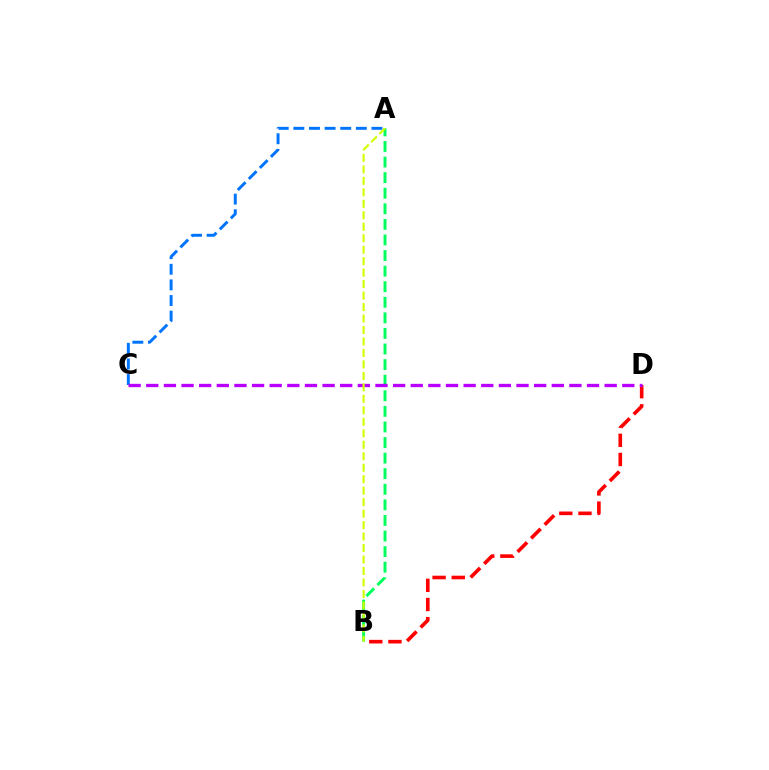{('B', 'D'): [{'color': '#ff0000', 'line_style': 'dashed', 'thickness': 2.6}], ('A', 'B'): [{'color': '#00ff5c', 'line_style': 'dashed', 'thickness': 2.12}, {'color': '#d1ff00', 'line_style': 'dashed', 'thickness': 1.56}], ('A', 'C'): [{'color': '#0074ff', 'line_style': 'dashed', 'thickness': 2.12}], ('C', 'D'): [{'color': '#b900ff', 'line_style': 'dashed', 'thickness': 2.4}]}